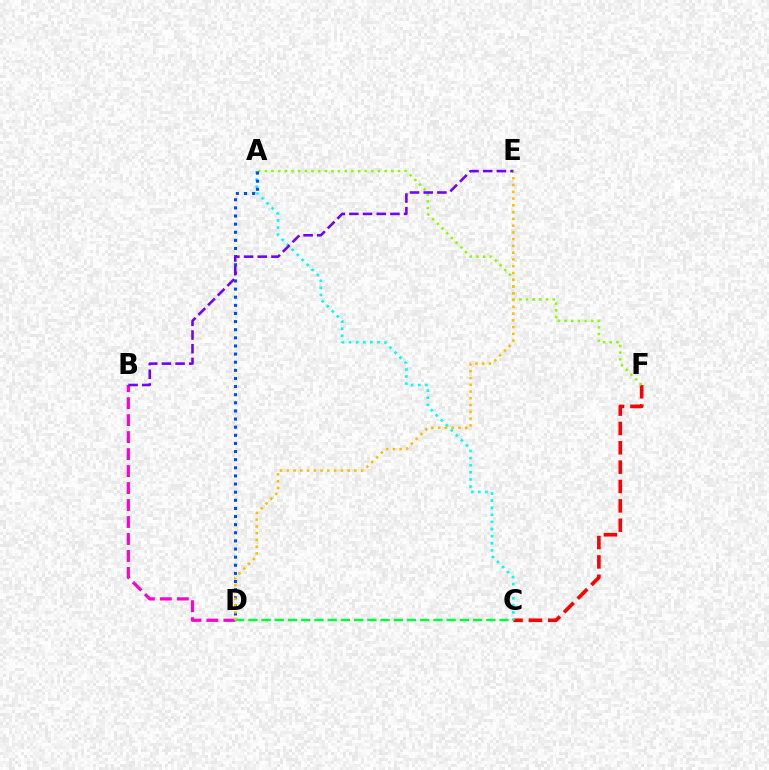{('C', 'F'): [{'color': '#ff0000', 'line_style': 'dashed', 'thickness': 2.63}], ('B', 'D'): [{'color': '#ff00cf', 'line_style': 'dashed', 'thickness': 2.31}], ('A', 'C'): [{'color': '#00fff6', 'line_style': 'dotted', 'thickness': 1.93}], ('A', 'F'): [{'color': '#84ff00', 'line_style': 'dotted', 'thickness': 1.81}], ('A', 'D'): [{'color': '#004bff', 'line_style': 'dotted', 'thickness': 2.21}], ('C', 'D'): [{'color': '#00ff39', 'line_style': 'dashed', 'thickness': 1.8}], ('D', 'E'): [{'color': '#ffbd00', 'line_style': 'dotted', 'thickness': 1.84}], ('B', 'E'): [{'color': '#7200ff', 'line_style': 'dashed', 'thickness': 1.86}]}